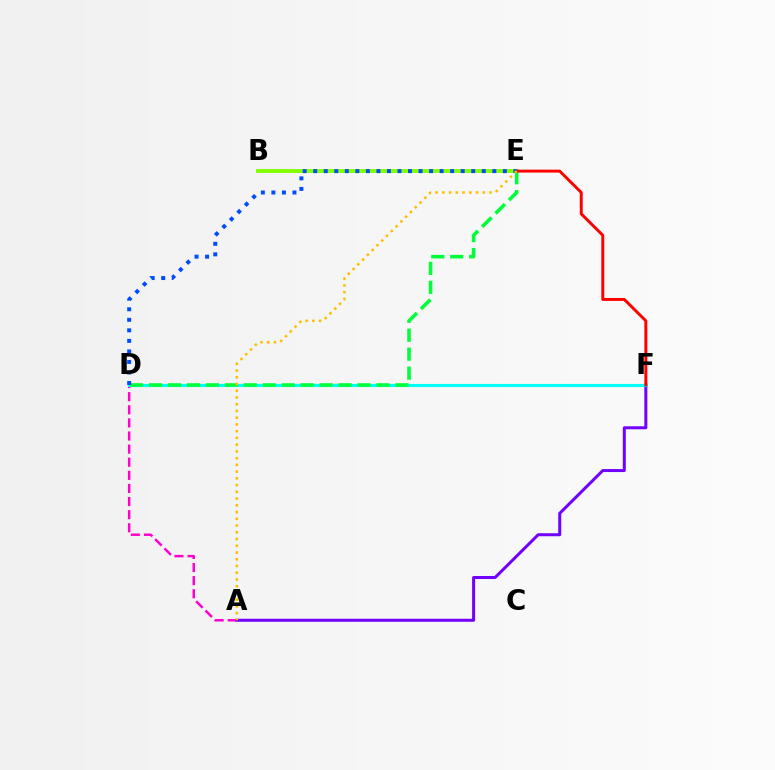{('A', 'D'): [{'color': '#ff00cf', 'line_style': 'dashed', 'thickness': 1.78}], ('B', 'E'): [{'color': '#84ff00', 'line_style': 'solid', 'thickness': 2.79}], ('A', 'F'): [{'color': '#7200ff', 'line_style': 'solid', 'thickness': 2.17}], ('D', 'F'): [{'color': '#00fff6', 'line_style': 'solid', 'thickness': 2.24}], ('D', 'E'): [{'color': '#00ff39', 'line_style': 'dashed', 'thickness': 2.57}, {'color': '#004bff', 'line_style': 'dotted', 'thickness': 2.86}], ('E', 'F'): [{'color': '#ff0000', 'line_style': 'solid', 'thickness': 2.12}], ('A', 'E'): [{'color': '#ffbd00', 'line_style': 'dotted', 'thickness': 1.83}]}